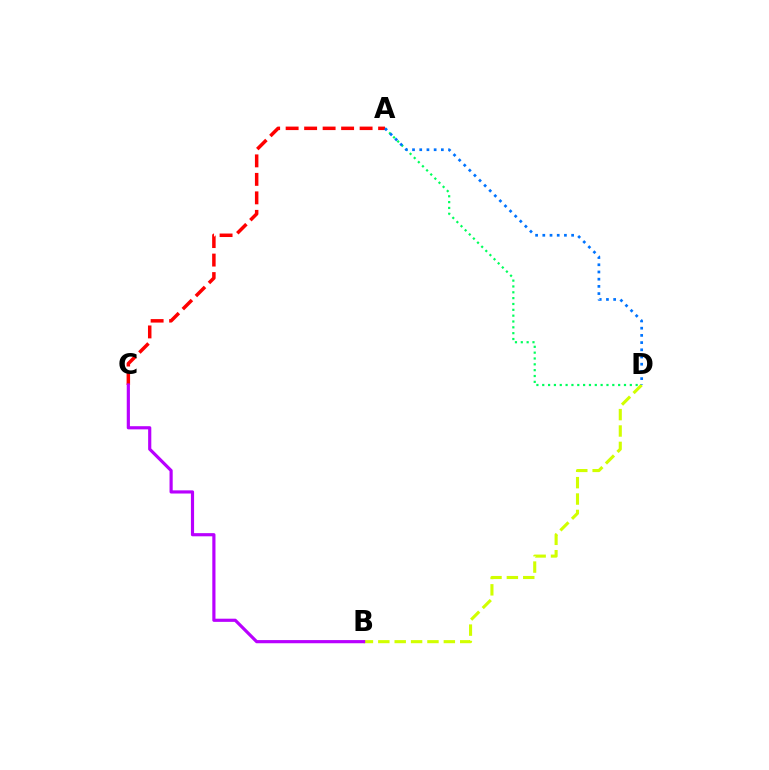{('A', 'D'): [{'color': '#00ff5c', 'line_style': 'dotted', 'thickness': 1.59}, {'color': '#0074ff', 'line_style': 'dotted', 'thickness': 1.96}], ('A', 'C'): [{'color': '#ff0000', 'line_style': 'dashed', 'thickness': 2.51}], ('B', 'D'): [{'color': '#d1ff00', 'line_style': 'dashed', 'thickness': 2.23}], ('B', 'C'): [{'color': '#b900ff', 'line_style': 'solid', 'thickness': 2.28}]}